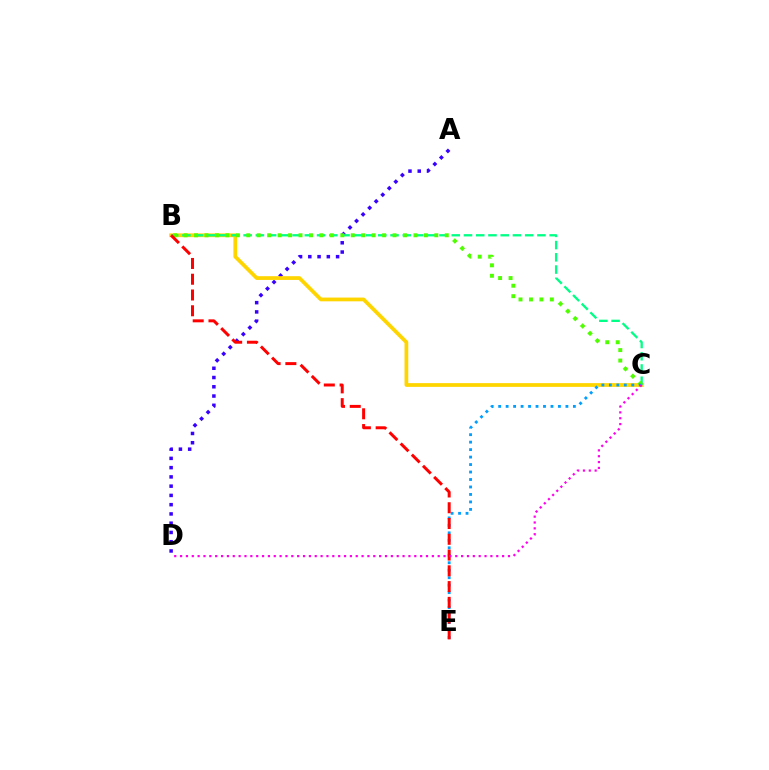{('A', 'D'): [{'color': '#3700ff', 'line_style': 'dotted', 'thickness': 2.52}], ('B', 'C'): [{'color': '#ffd500', 'line_style': 'solid', 'thickness': 2.7}, {'color': '#00ff86', 'line_style': 'dashed', 'thickness': 1.66}, {'color': '#4fff00', 'line_style': 'dotted', 'thickness': 2.84}], ('C', 'E'): [{'color': '#009eff', 'line_style': 'dotted', 'thickness': 2.03}], ('B', 'E'): [{'color': '#ff0000', 'line_style': 'dashed', 'thickness': 2.14}], ('C', 'D'): [{'color': '#ff00ed', 'line_style': 'dotted', 'thickness': 1.59}]}